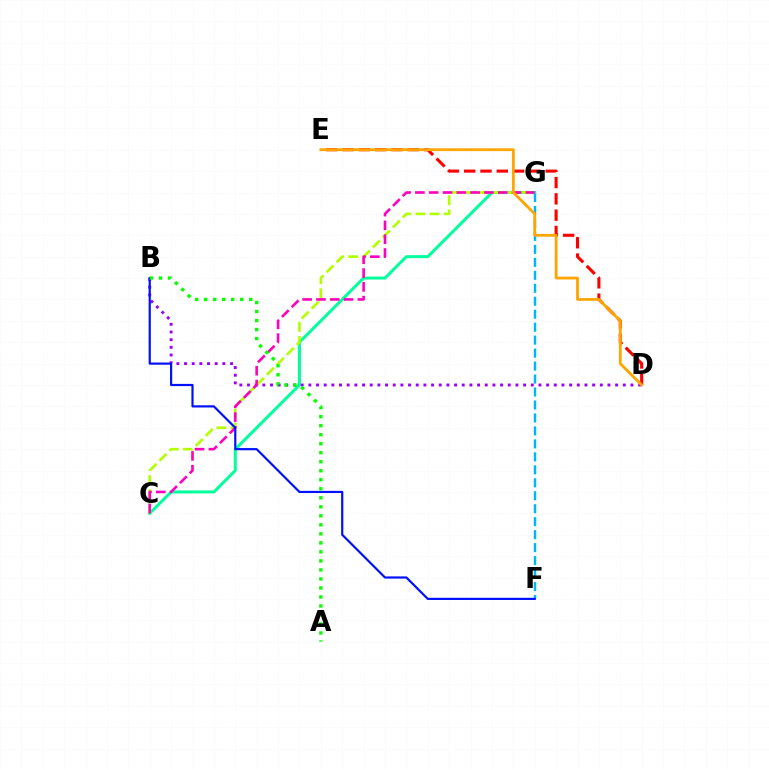{('F', 'G'): [{'color': '#00b5ff', 'line_style': 'dashed', 'thickness': 1.76}], ('C', 'G'): [{'color': '#00ff9d', 'line_style': 'solid', 'thickness': 2.16}, {'color': '#b3ff00', 'line_style': 'dashed', 'thickness': 1.92}, {'color': '#ff00bd', 'line_style': 'dashed', 'thickness': 1.88}], ('D', 'E'): [{'color': '#ff0000', 'line_style': 'dashed', 'thickness': 2.22}, {'color': '#ffa500', 'line_style': 'solid', 'thickness': 2.02}], ('B', 'D'): [{'color': '#9b00ff', 'line_style': 'dotted', 'thickness': 2.08}], ('B', 'F'): [{'color': '#0010ff', 'line_style': 'solid', 'thickness': 1.57}], ('A', 'B'): [{'color': '#08ff00', 'line_style': 'dotted', 'thickness': 2.45}]}